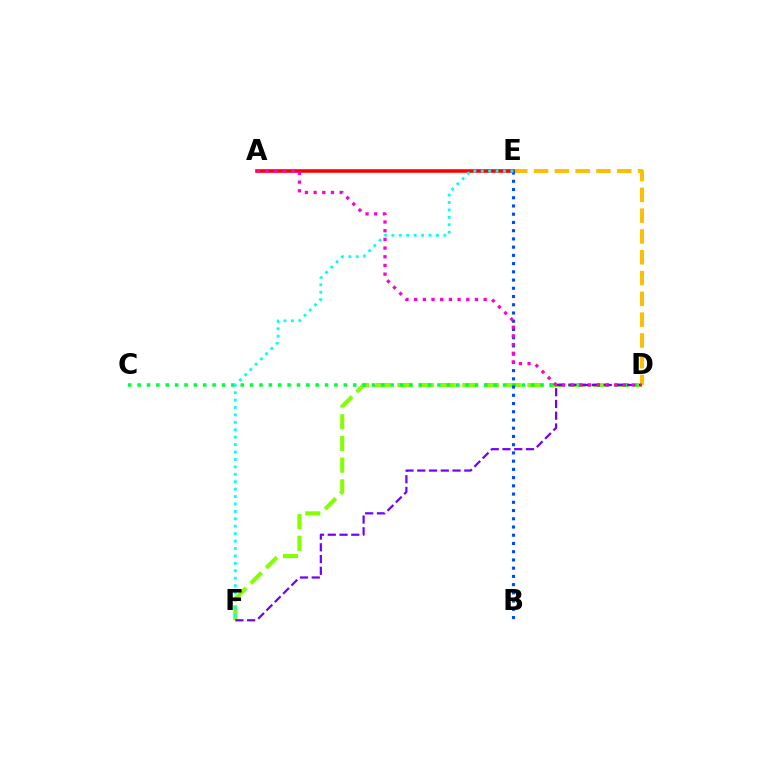{('D', 'F'): [{'color': '#84ff00', 'line_style': 'dashed', 'thickness': 2.95}, {'color': '#7200ff', 'line_style': 'dashed', 'thickness': 1.6}], ('C', 'D'): [{'color': '#00ff39', 'line_style': 'dotted', 'thickness': 2.55}], ('D', 'E'): [{'color': '#ffbd00', 'line_style': 'dashed', 'thickness': 2.83}], ('A', 'E'): [{'color': '#ff0000', 'line_style': 'solid', 'thickness': 2.58}], ('B', 'E'): [{'color': '#004bff', 'line_style': 'dotted', 'thickness': 2.24}], ('E', 'F'): [{'color': '#00fff6', 'line_style': 'dotted', 'thickness': 2.02}], ('A', 'D'): [{'color': '#ff00cf', 'line_style': 'dotted', 'thickness': 2.36}]}